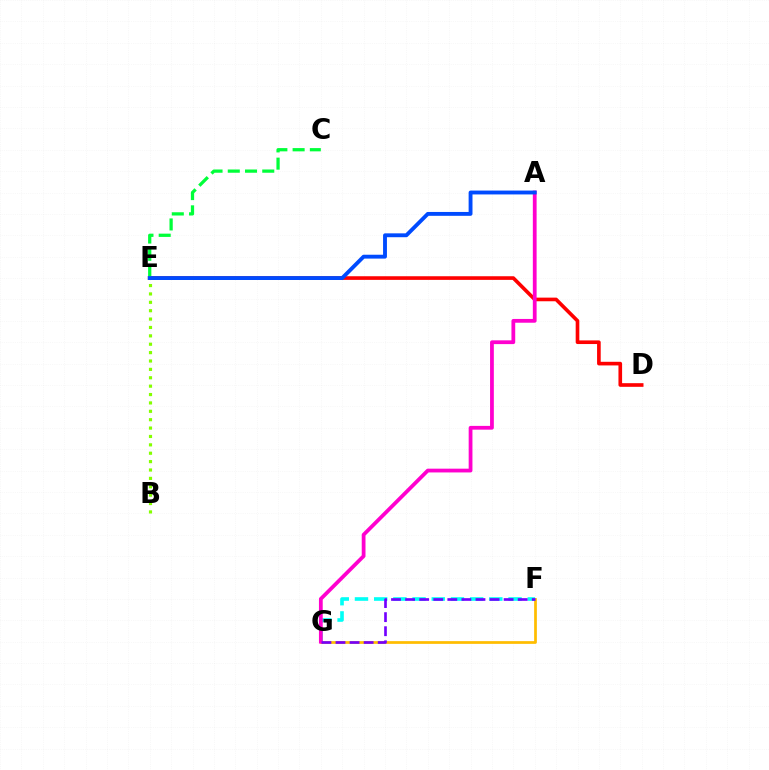{('F', 'G'): [{'color': '#ffbd00', 'line_style': 'solid', 'thickness': 1.96}, {'color': '#00fff6', 'line_style': 'dashed', 'thickness': 2.61}, {'color': '#7200ff', 'line_style': 'dashed', 'thickness': 1.91}], ('D', 'E'): [{'color': '#ff0000', 'line_style': 'solid', 'thickness': 2.62}], ('C', 'E'): [{'color': '#00ff39', 'line_style': 'dashed', 'thickness': 2.34}], ('B', 'E'): [{'color': '#84ff00', 'line_style': 'dotted', 'thickness': 2.28}], ('A', 'G'): [{'color': '#ff00cf', 'line_style': 'solid', 'thickness': 2.72}], ('A', 'E'): [{'color': '#004bff', 'line_style': 'solid', 'thickness': 2.79}]}